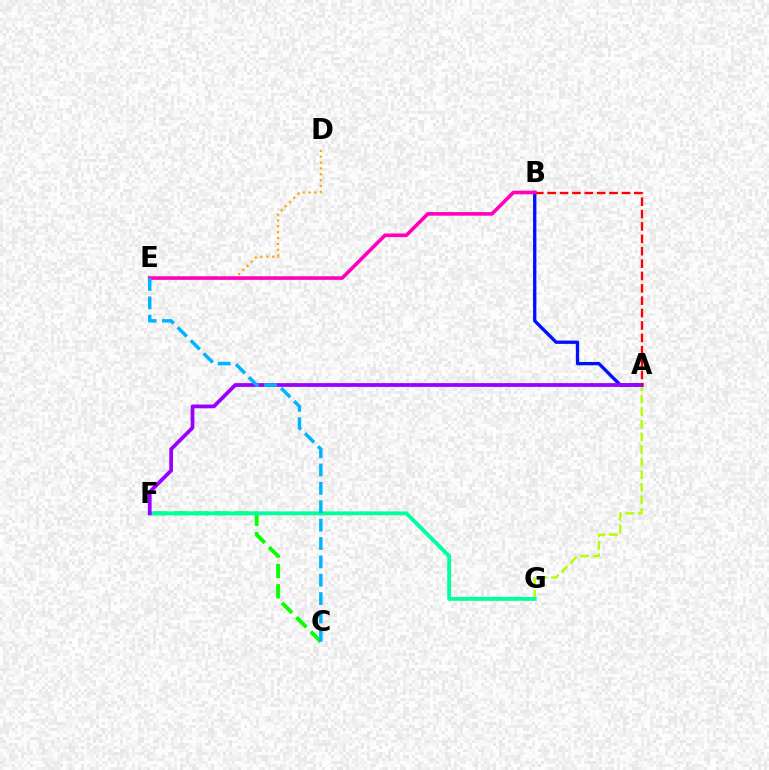{('C', 'F'): [{'color': '#08ff00', 'line_style': 'dashed', 'thickness': 2.76}], ('A', 'G'): [{'color': '#b3ff00', 'line_style': 'dashed', 'thickness': 1.71}], ('A', 'B'): [{'color': '#0010ff', 'line_style': 'solid', 'thickness': 2.39}, {'color': '#ff0000', 'line_style': 'dashed', 'thickness': 1.68}], ('D', 'E'): [{'color': '#ffa500', 'line_style': 'dotted', 'thickness': 1.6}], ('F', 'G'): [{'color': '#00ff9d', 'line_style': 'solid', 'thickness': 2.8}], ('A', 'F'): [{'color': '#9b00ff', 'line_style': 'solid', 'thickness': 2.7}], ('B', 'E'): [{'color': '#ff00bd', 'line_style': 'solid', 'thickness': 2.6}], ('C', 'E'): [{'color': '#00b5ff', 'line_style': 'dashed', 'thickness': 2.5}]}